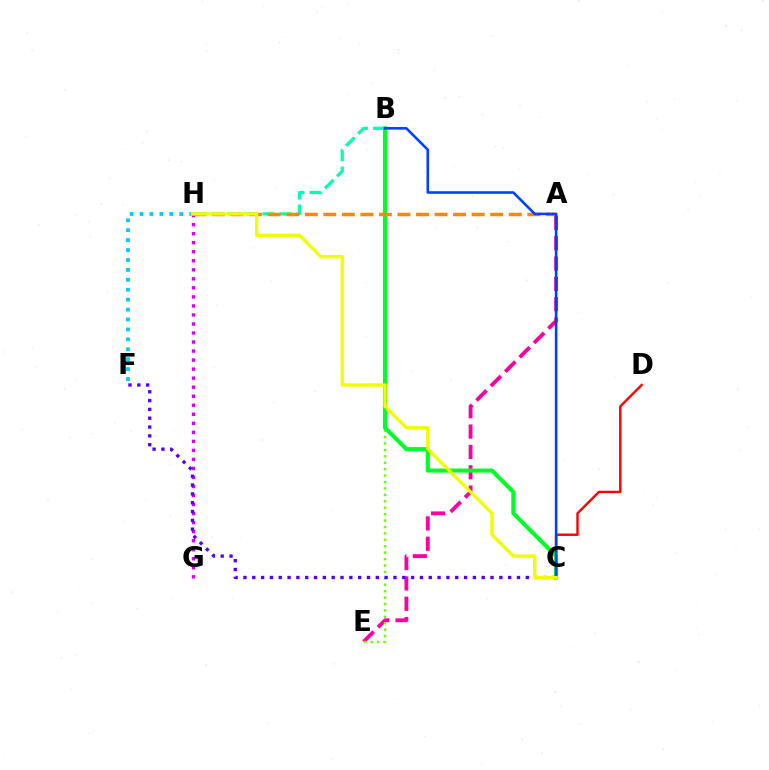{('A', 'E'): [{'color': '#ff00a0', 'line_style': 'dashed', 'thickness': 2.76}], ('G', 'H'): [{'color': '#d600ff', 'line_style': 'dotted', 'thickness': 2.45}], ('B', 'H'): [{'color': '#00ffaf', 'line_style': 'dashed', 'thickness': 2.32}], ('C', 'D'): [{'color': '#ff0000', 'line_style': 'solid', 'thickness': 1.72}], ('B', 'E'): [{'color': '#66ff00', 'line_style': 'dotted', 'thickness': 1.74}], ('B', 'C'): [{'color': '#00ff27', 'line_style': 'solid', 'thickness': 2.94}, {'color': '#003fff', 'line_style': 'solid', 'thickness': 1.85}], ('A', 'H'): [{'color': '#ff8800', 'line_style': 'dashed', 'thickness': 2.52}], ('F', 'H'): [{'color': '#00c7ff', 'line_style': 'dotted', 'thickness': 2.69}], ('C', 'F'): [{'color': '#4f00ff', 'line_style': 'dotted', 'thickness': 2.4}], ('C', 'H'): [{'color': '#eeff00', 'line_style': 'solid', 'thickness': 2.37}]}